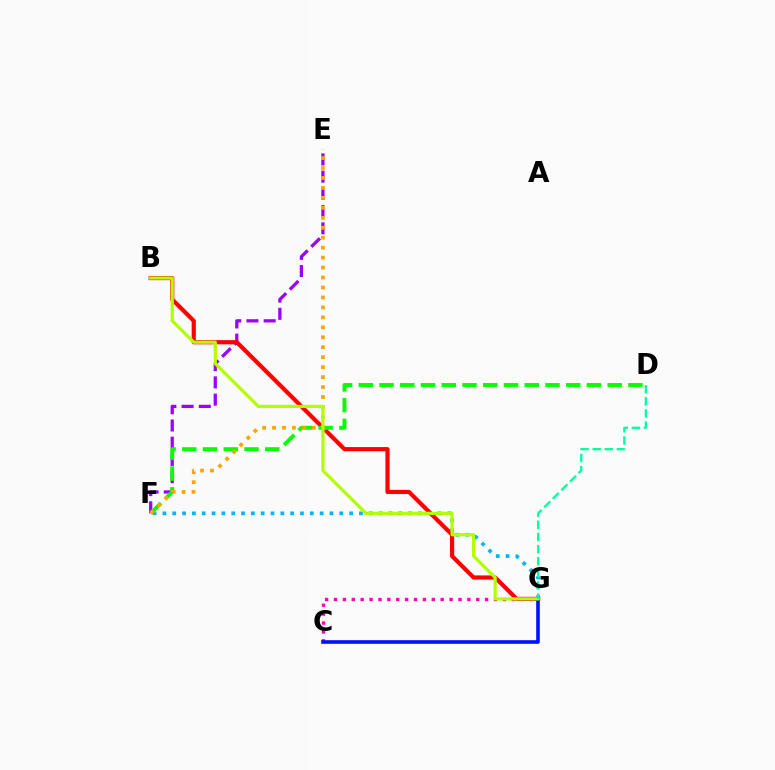{('E', 'F'): [{'color': '#9b00ff', 'line_style': 'dashed', 'thickness': 2.34}, {'color': '#ffa500', 'line_style': 'dotted', 'thickness': 2.71}], ('F', 'G'): [{'color': '#00b5ff', 'line_style': 'dotted', 'thickness': 2.67}], ('B', 'G'): [{'color': '#ff0000', 'line_style': 'solid', 'thickness': 3.0}, {'color': '#b3ff00', 'line_style': 'solid', 'thickness': 2.3}], ('D', 'F'): [{'color': '#08ff00', 'line_style': 'dashed', 'thickness': 2.82}], ('C', 'G'): [{'color': '#ff00bd', 'line_style': 'dotted', 'thickness': 2.42}, {'color': '#0010ff', 'line_style': 'solid', 'thickness': 2.6}], ('D', 'G'): [{'color': '#00ff9d', 'line_style': 'dashed', 'thickness': 1.65}]}